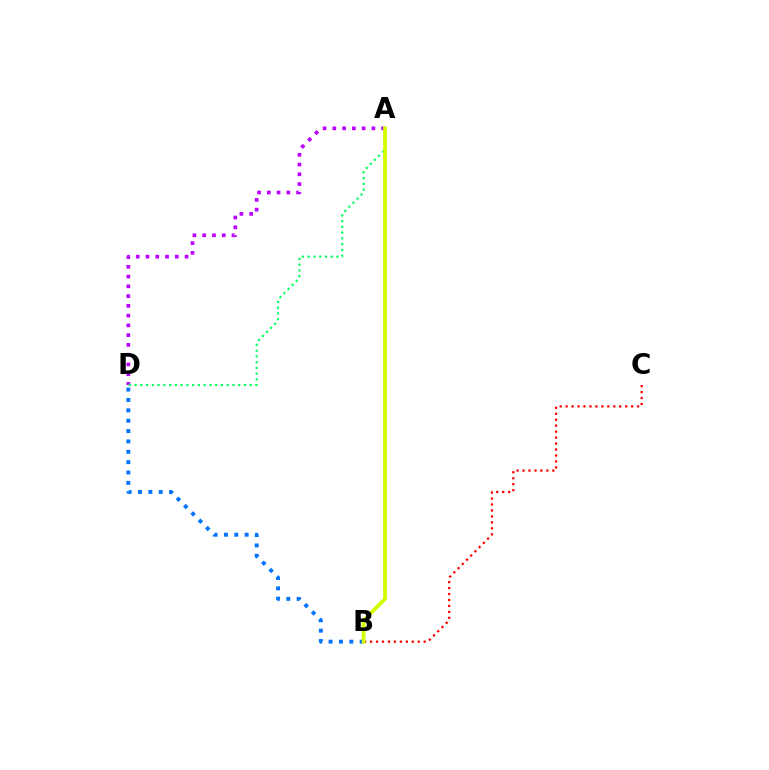{('B', 'C'): [{'color': '#ff0000', 'line_style': 'dotted', 'thickness': 1.62}], ('B', 'D'): [{'color': '#0074ff', 'line_style': 'dotted', 'thickness': 2.82}], ('A', 'D'): [{'color': '#b900ff', 'line_style': 'dotted', 'thickness': 2.65}, {'color': '#00ff5c', 'line_style': 'dotted', 'thickness': 1.56}], ('A', 'B'): [{'color': '#d1ff00', 'line_style': 'solid', 'thickness': 2.73}]}